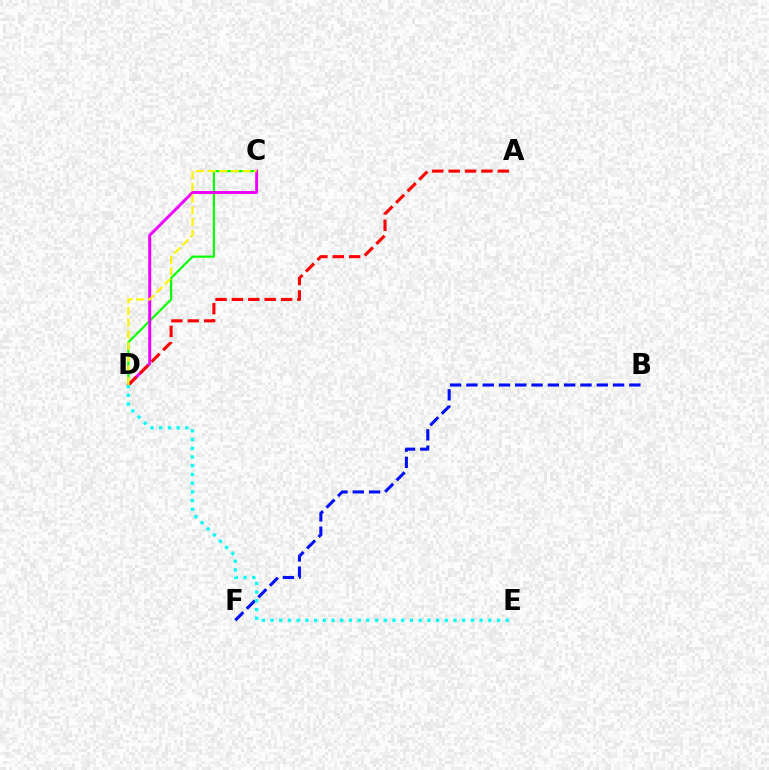{('C', 'D'): [{'color': '#08ff00', 'line_style': 'solid', 'thickness': 1.57}, {'color': '#ee00ff', 'line_style': 'solid', 'thickness': 2.13}, {'color': '#fcf500', 'line_style': 'dashed', 'thickness': 1.58}], ('A', 'D'): [{'color': '#ff0000', 'line_style': 'dashed', 'thickness': 2.23}], ('B', 'F'): [{'color': '#0010ff', 'line_style': 'dashed', 'thickness': 2.21}], ('D', 'E'): [{'color': '#00fff6', 'line_style': 'dotted', 'thickness': 2.37}]}